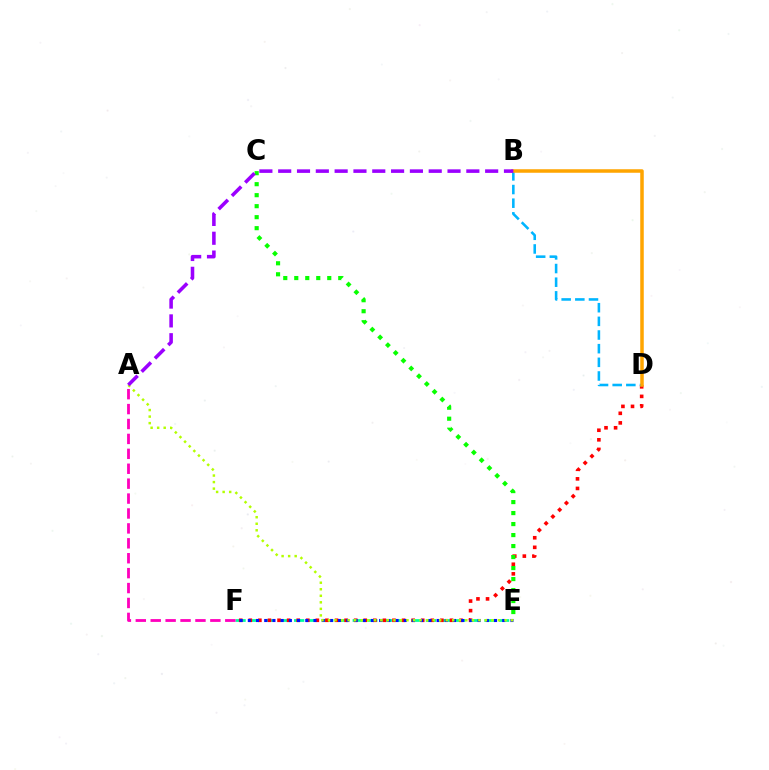{('E', 'F'): [{'color': '#00ff9d', 'line_style': 'dashed', 'thickness': 1.99}, {'color': '#0010ff', 'line_style': 'dotted', 'thickness': 2.23}], ('D', 'F'): [{'color': '#ff0000', 'line_style': 'dotted', 'thickness': 2.6}], ('B', 'D'): [{'color': '#00b5ff', 'line_style': 'dashed', 'thickness': 1.86}, {'color': '#ffa500', 'line_style': 'solid', 'thickness': 2.53}], ('C', 'E'): [{'color': '#08ff00', 'line_style': 'dotted', 'thickness': 2.99}], ('A', 'E'): [{'color': '#b3ff00', 'line_style': 'dotted', 'thickness': 1.78}], ('A', 'F'): [{'color': '#ff00bd', 'line_style': 'dashed', 'thickness': 2.03}], ('A', 'B'): [{'color': '#9b00ff', 'line_style': 'dashed', 'thickness': 2.56}]}